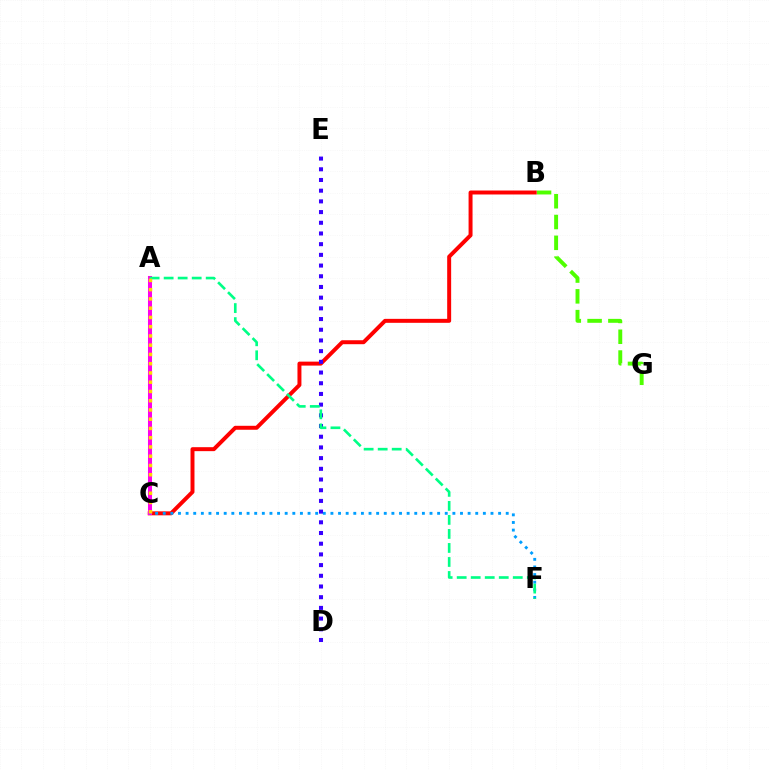{('B', 'G'): [{'color': '#4fff00', 'line_style': 'dashed', 'thickness': 2.82}], ('B', 'C'): [{'color': '#ff0000', 'line_style': 'solid', 'thickness': 2.85}], ('A', 'C'): [{'color': '#ff00ed', 'line_style': 'solid', 'thickness': 2.91}, {'color': '#ffd500', 'line_style': 'dotted', 'thickness': 2.51}], ('C', 'F'): [{'color': '#009eff', 'line_style': 'dotted', 'thickness': 2.07}], ('D', 'E'): [{'color': '#3700ff', 'line_style': 'dotted', 'thickness': 2.91}], ('A', 'F'): [{'color': '#00ff86', 'line_style': 'dashed', 'thickness': 1.9}]}